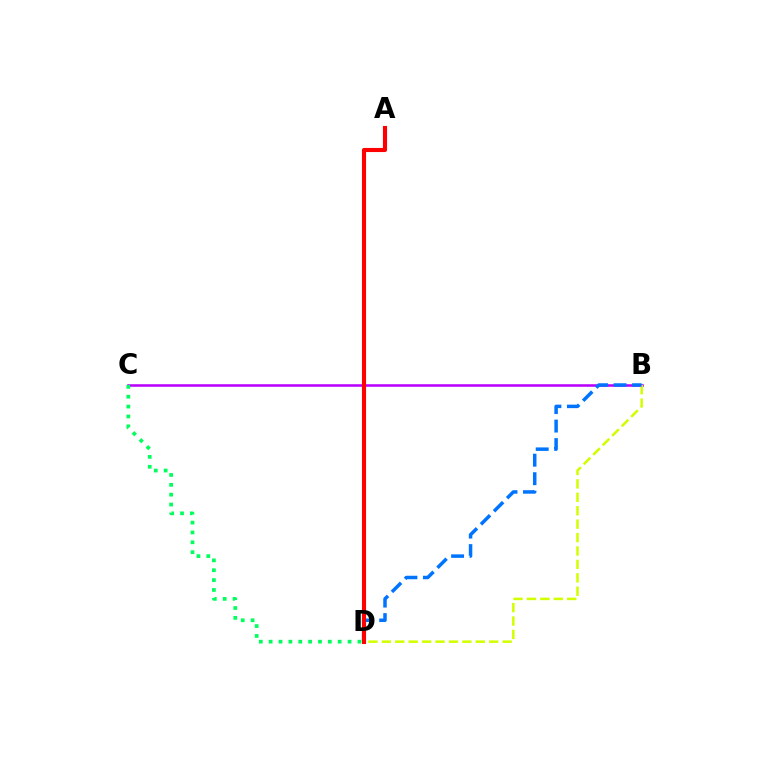{('B', 'C'): [{'color': '#b900ff', 'line_style': 'solid', 'thickness': 1.83}], ('B', 'D'): [{'color': '#d1ff00', 'line_style': 'dashed', 'thickness': 1.82}, {'color': '#0074ff', 'line_style': 'dashed', 'thickness': 2.51}], ('A', 'D'): [{'color': '#ff0000', 'line_style': 'solid', 'thickness': 2.96}], ('C', 'D'): [{'color': '#00ff5c', 'line_style': 'dotted', 'thickness': 2.68}]}